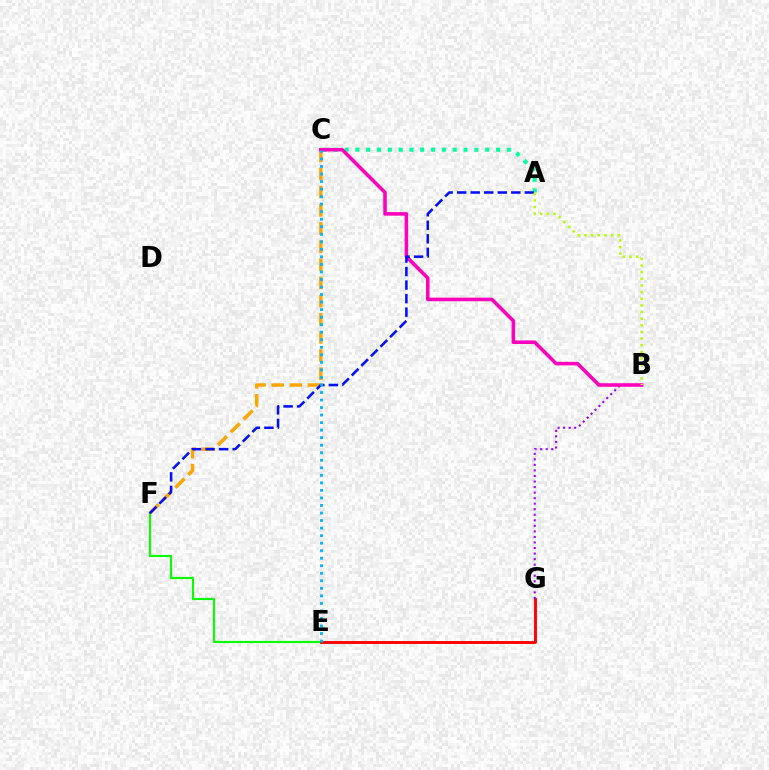{('E', 'F'): [{'color': '#08ff00', 'line_style': 'solid', 'thickness': 1.53}], ('E', 'G'): [{'color': '#ff0000', 'line_style': 'solid', 'thickness': 2.07}], ('A', 'C'): [{'color': '#00ff9d', 'line_style': 'dotted', 'thickness': 2.94}], ('B', 'G'): [{'color': '#9b00ff', 'line_style': 'dotted', 'thickness': 1.51}], ('C', 'F'): [{'color': '#ffa500', 'line_style': 'dashed', 'thickness': 2.47}], ('B', 'C'): [{'color': '#ff00bd', 'line_style': 'solid', 'thickness': 2.56}], ('A', 'F'): [{'color': '#0010ff', 'line_style': 'dashed', 'thickness': 1.84}], ('A', 'B'): [{'color': '#b3ff00', 'line_style': 'dotted', 'thickness': 1.81}], ('C', 'E'): [{'color': '#00b5ff', 'line_style': 'dotted', 'thickness': 2.05}]}